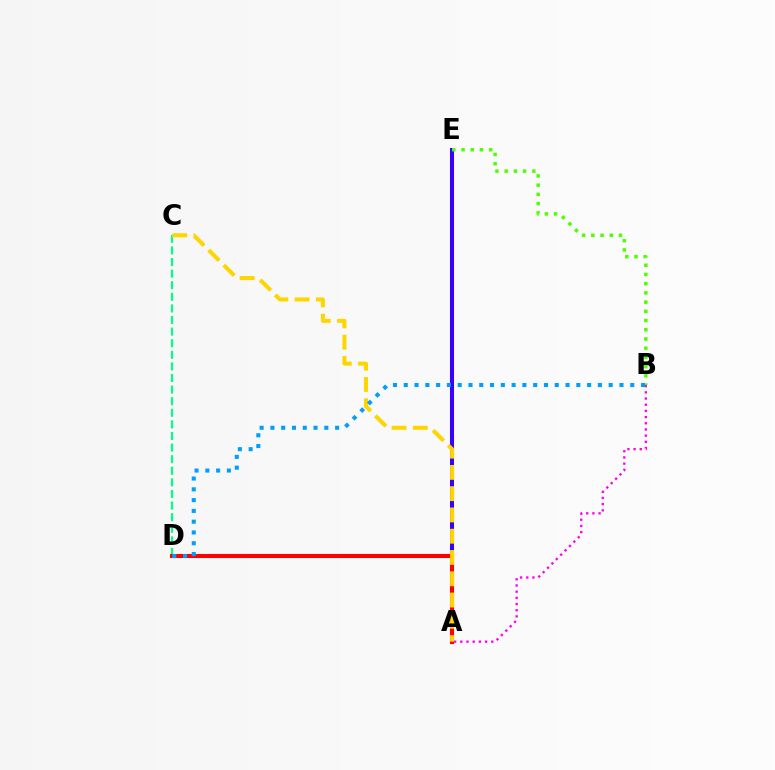{('A', 'B'): [{'color': '#ff00ed', 'line_style': 'dotted', 'thickness': 1.68}], ('A', 'E'): [{'color': '#3700ff', 'line_style': 'solid', 'thickness': 2.91}], ('C', 'D'): [{'color': '#00ff86', 'line_style': 'dashed', 'thickness': 1.58}], ('B', 'E'): [{'color': '#4fff00', 'line_style': 'dotted', 'thickness': 2.5}], ('A', 'D'): [{'color': '#ff0000', 'line_style': 'solid', 'thickness': 2.92}], ('A', 'C'): [{'color': '#ffd500', 'line_style': 'dashed', 'thickness': 2.89}], ('B', 'D'): [{'color': '#009eff', 'line_style': 'dotted', 'thickness': 2.93}]}